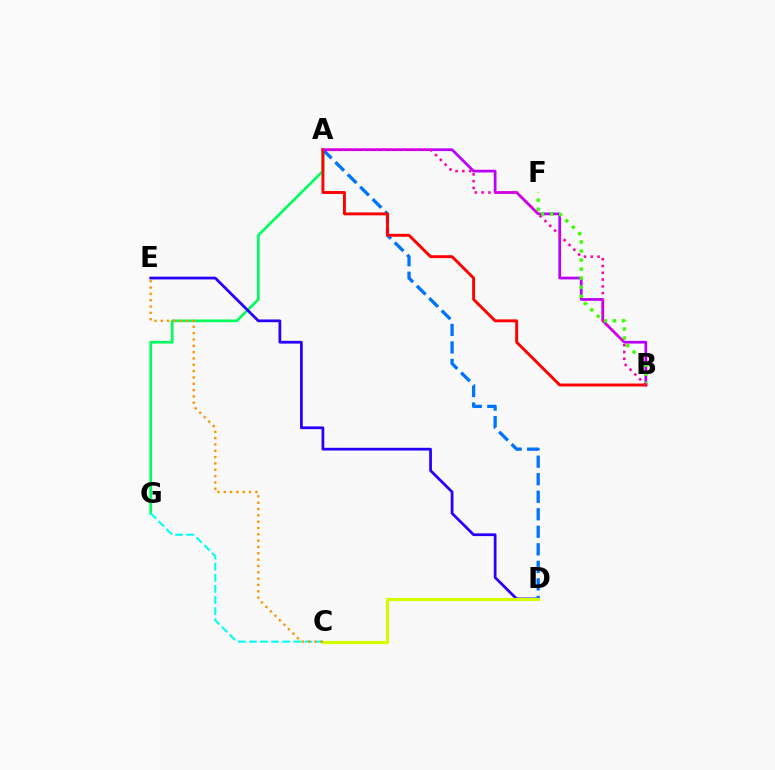{('A', 'G'): [{'color': '#00ff5c', 'line_style': 'solid', 'thickness': 1.95}], ('D', 'E'): [{'color': '#2500ff', 'line_style': 'solid', 'thickness': 1.98}], ('A', 'D'): [{'color': '#0074ff', 'line_style': 'dashed', 'thickness': 2.38}], ('C', 'G'): [{'color': '#00fff6', 'line_style': 'dashed', 'thickness': 1.51}], ('A', 'B'): [{'color': '#b900ff', 'line_style': 'solid', 'thickness': 1.97}, {'color': '#ff0000', 'line_style': 'solid', 'thickness': 2.1}, {'color': '#ff00ac', 'line_style': 'dotted', 'thickness': 1.84}], ('B', 'F'): [{'color': '#3dff00', 'line_style': 'dotted', 'thickness': 2.46}], ('C', 'D'): [{'color': '#d1ff00', 'line_style': 'solid', 'thickness': 2.25}], ('C', 'E'): [{'color': '#ff9400', 'line_style': 'dotted', 'thickness': 1.72}]}